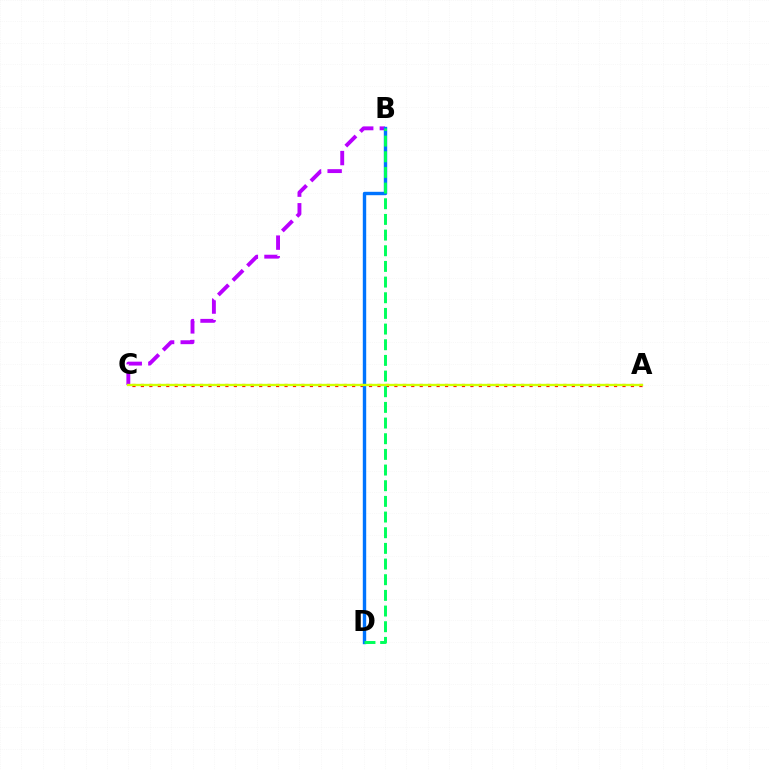{('A', 'C'): [{'color': '#ff0000', 'line_style': 'dotted', 'thickness': 2.3}, {'color': '#d1ff00', 'line_style': 'solid', 'thickness': 1.69}], ('B', 'C'): [{'color': '#b900ff', 'line_style': 'dashed', 'thickness': 2.8}], ('B', 'D'): [{'color': '#0074ff', 'line_style': 'solid', 'thickness': 2.45}, {'color': '#00ff5c', 'line_style': 'dashed', 'thickness': 2.13}]}